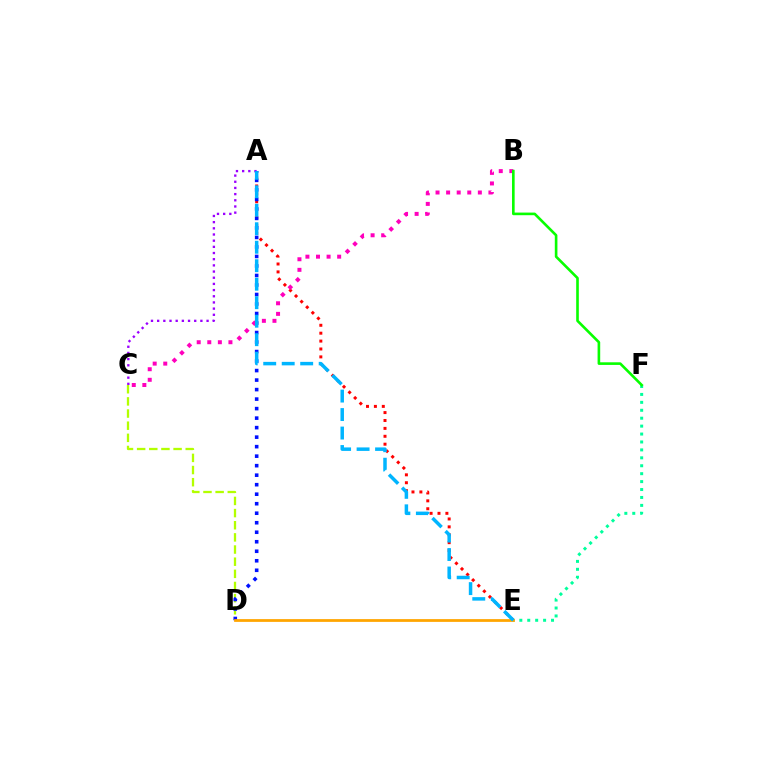{('E', 'F'): [{'color': '#00ff9d', 'line_style': 'dotted', 'thickness': 2.15}], ('A', 'C'): [{'color': '#9b00ff', 'line_style': 'dotted', 'thickness': 1.68}], ('C', 'D'): [{'color': '#b3ff00', 'line_style': 'dashed', 'thickness': 1.65}], ('A', 'E'): [{'color': '#ff0000', 'line_style': 'dotted', 'thickness': 2.15}, {'color': '#00b5ff', 'line_style': 'dashed', 'thickness': 2.51}], ('A', 'D'): [{'color': '#0010ff', 'line_style': 'dotted', 'thickness': 2.58}], ('B', 'C'): [{'color': '#ff00bd', 'line_style': 'dotted', 'thickness': 2.87}], ('D', 'E'): [{'color': '#ffa500', 'line_style': 'solid', 'thickness': 1.99}], ('B', 'F'): [{'color': '#08ff00', 'line_style': 'solid', 'thickness': 1.89}]}